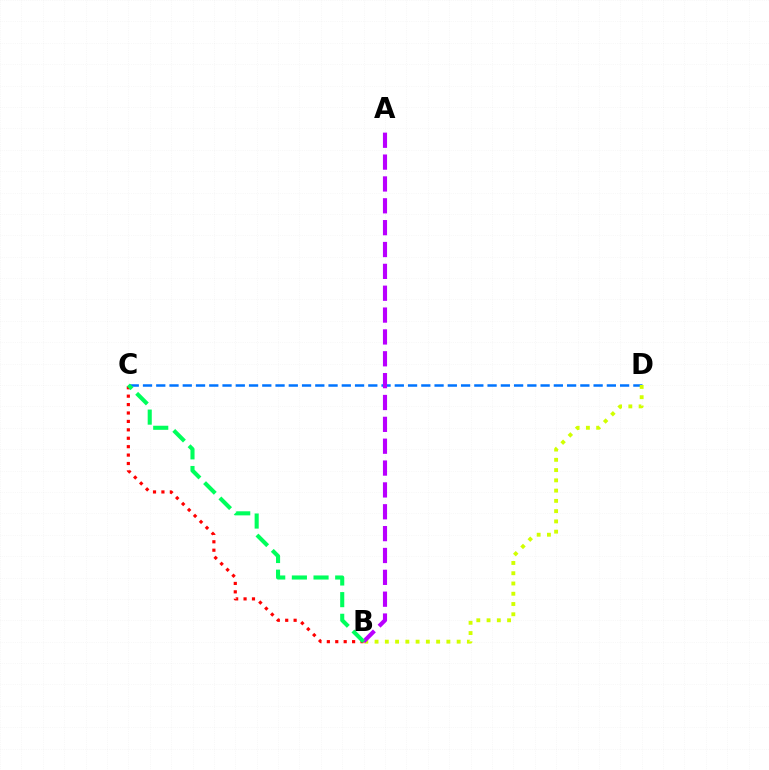{('C', 'D'): [{'color': '#0074ff', 'line_style': 'dashed', 'thickness': 1.8}], ('B', 'C'): [{'color': '#ff0000', 'line_style': 'dotted', 'thickness': 2.29}, {'color': '#00ff5c', 'line_style': 'dashed', 'thickness': 2.94}], ('B', 'D'): [{'color': '#d1ff00', 'line_style': 'dotted', 'thickness': 2.79}], ('A', 'B'): [{'color': '#b900ff', 'line_style': 'dashed', 'thickness': 2.97}]}